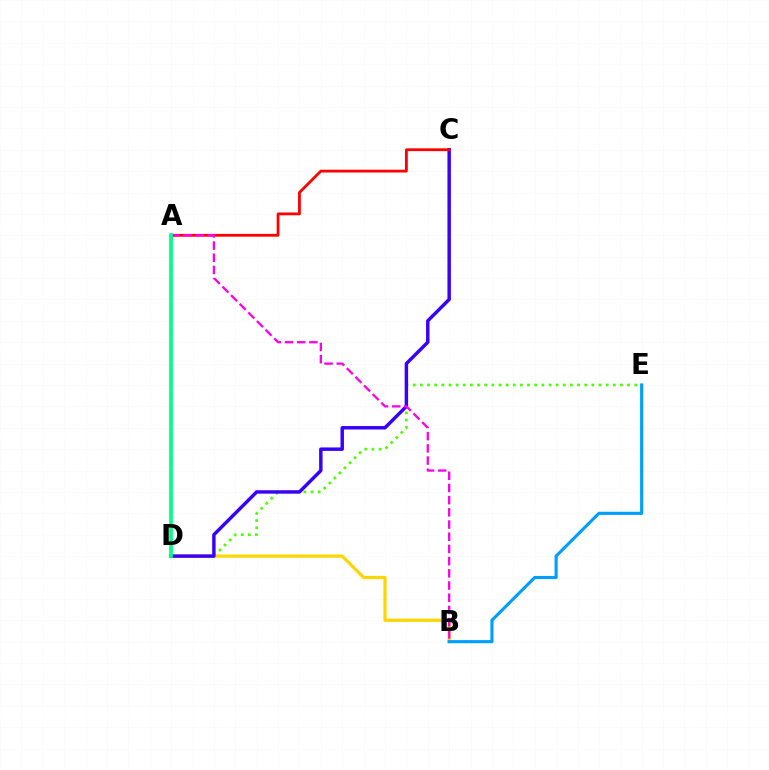{('D', 'E'): [{'color': '#4fff00', 'line_style': 'dotted', 'thickness': 1.94}], ('B', 'D'): [{'color': '#ffd500', 'line_style': 'solid', 'thickness': 2.3}], ('C', 'D'): [{'color': '#3700ff', 'line_style': 'solid', 'thickness': 2.48}], ('A', 'C'): [{'color': '#ff0000', 'line_style': 'solid', 'thickness': 2.01}], ('A', 'B'): [{'color': '#ff00ed', 'line_style': 'dashed', 'thickness': 1.66}], ('A', 'D'): [{'color': '#00ff86', 'line_style': 'solid', 'thickness': 2.64}], ('B', 'E'): [{'color': '#009eff', 'line_style': 'solid', 'thickness': 2.25}]}